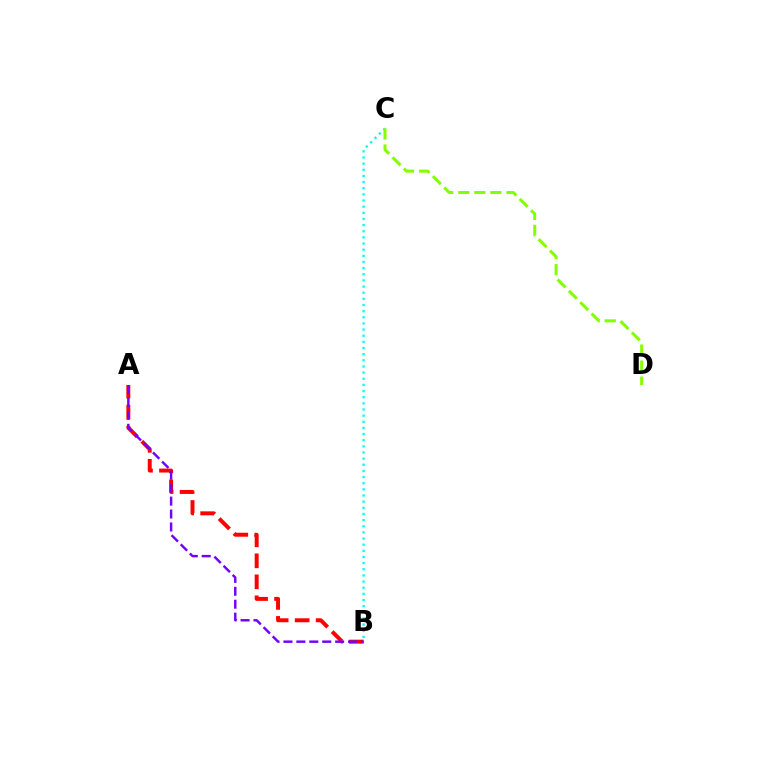{('A', 'B'): [{'color': '#ff0000', 'line_style': 'dashed', 'thickness': 2.85}, {'color': '#7200ff', 'line_style': 'dashed', 'thickness': 1.76}], ('B', 'C'): [{'color': '#00fff6', 'line_style': 'dotted', 'thickness': 1.67}], ('C', 'D'): [{'color': '#84ff00', 'line_style': 'dashed', 'thickness': 2.18}]}